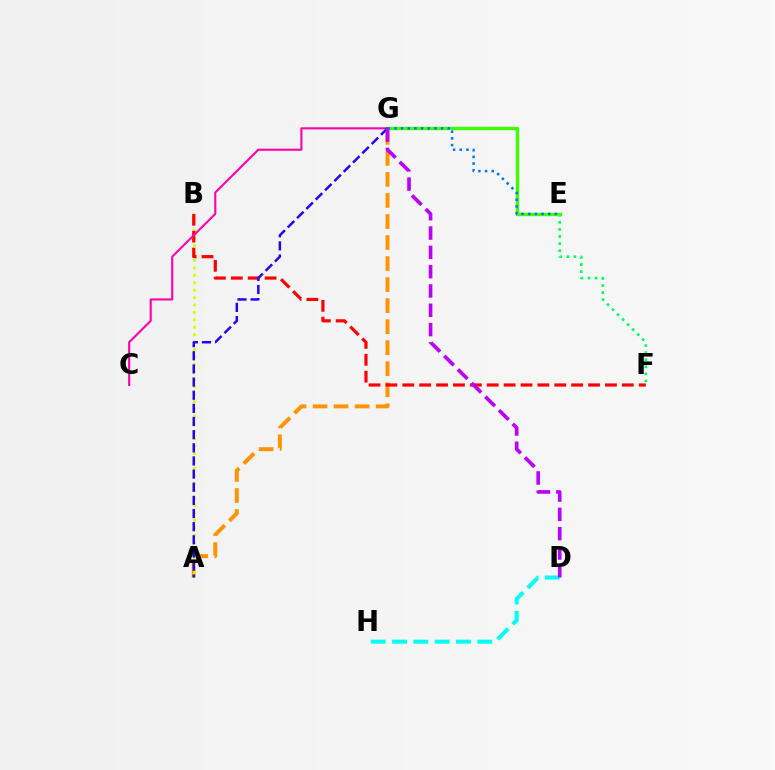{('A', 'G'): [{'color': '#ff9400', 'line_style': 'dashed', 'thickness': 2.86}, {'color': '#2500ff', 'line_style': 'dashed', 'thickness': 1.79}], ('E', 'F'): [{'color': '#00ff5c', 'line_style': 'dotted', 'thickness': 1.93}], ('A', 'B'): [{'color': '#d1ff00', 'line_style': 'dotted', 'thickness': 2.02}], ('B', 'F'): [{'color': '#ff0000', 'line_style': 'dashed', 'thickness': 2.29}], ('E', 'G'): [{'color': '#3dff00', 'line_style': 'solid', 'thickness': 2.42}, {'color': '#0074ff', 'line_style': 'dotted', 'thickness': 1.81}], ('C', 'G'): [{'color': '#ff00ac', 'line_style': 'solid', 'thickness': 1.51}], ('D', 'H'): [{'color': '#00fff6', 'line_style': 'dashed', 'thickness': 2.89}], ('D', 'G'): [{'color': '#b900ff', 'line_style': 'dashed', 'thickness': 2.62}]}